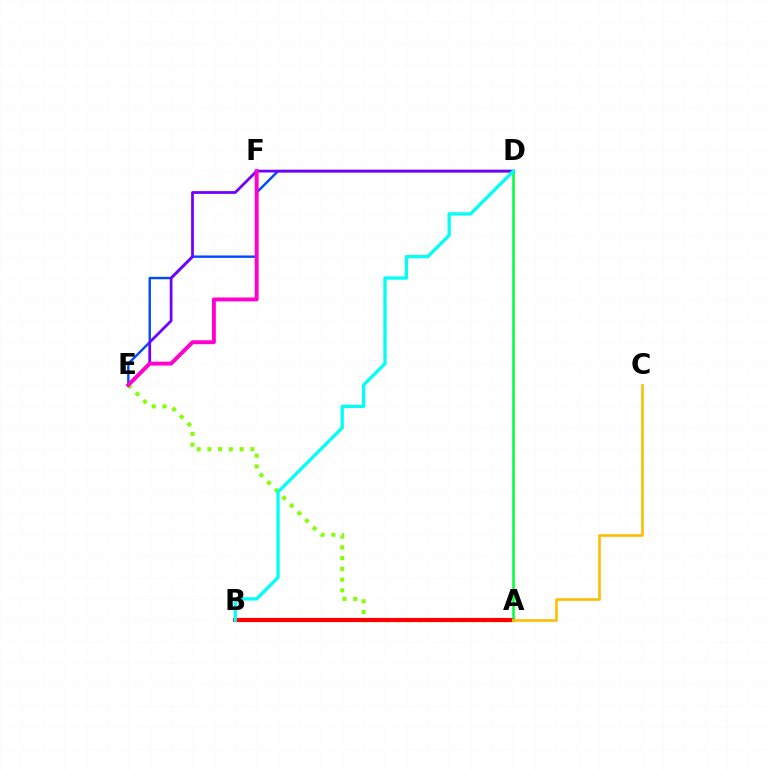{('A', 'E'): [{'color': '#84ff00', 'line_style': 'dotted', 'thickness': 2.92}], ('A', 'B'): [{'color': '#ff0000', 'line_style': 'solid', 'thickness': 2.99}], ('A', 'D'): [{'color': '#00ff39', 'line_style': 'solid', 'thickness': 1.81}], ('D', 'E'): [{'color': '#004bff', 'line_style': 'solid', 'thickness': 1.73}, {'color': '#7200ff', 'line_style': 'solid', 'thickness': 2.0}], ('A', 'C'): [{'color': '#ffbd00', 'line_style': 'solid', 'thickness': 1.89}], ('E', 'F'): [{'color': '#ff00cf', 'line_style': 'solid', 'thickness': 2.82}], ('B', 'D'): [{'color': '#00fff6', 'line_style': 'solid', 'thickness': 2.37}]}